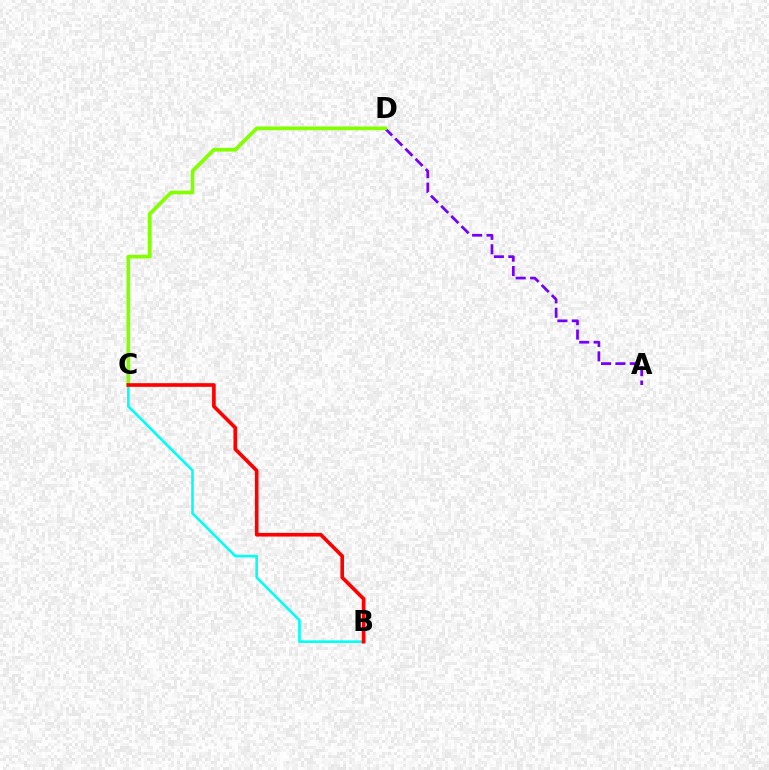{('A', 'D'): [{'color': '#7200ff', 'line_style': 'dashed', 'thickness': 1.96}], ('B', 'C'): [{'color': '#00fff6', 'line_style': 'solid', 'thickness': 1.86}, {'color': '#ff0000', 'line_style': 'solid', 'thickness': 2.63}], ('C', 'D'): [{'color': '#84ff00', 'line_style': 'solid', 'thickness': 2.67}]}